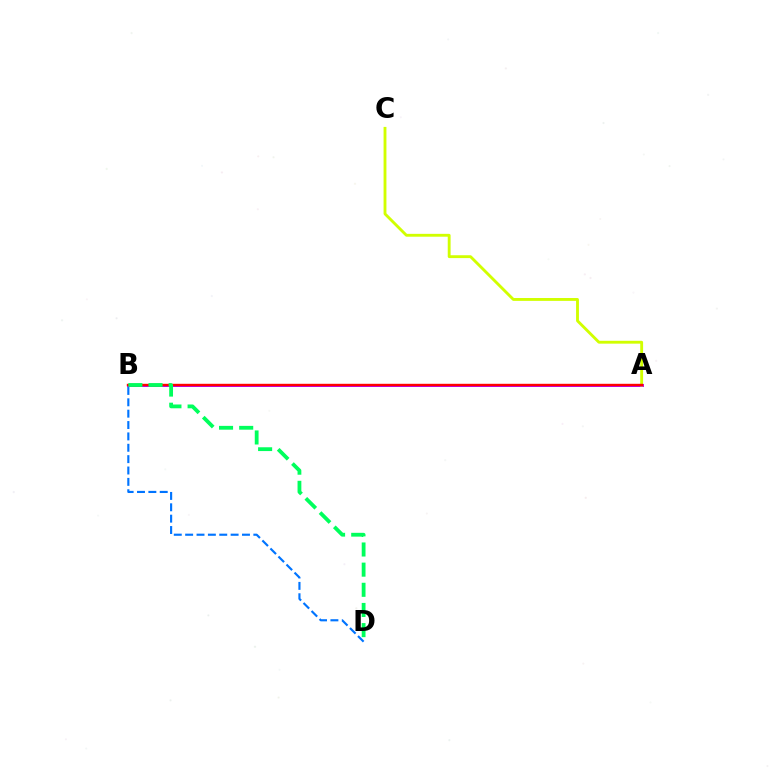{('B', 'D'): [{'color': '#0074ff', 'line_style': 'dashed', 'thickness': 1.54}, {'color': '#00ff5c', 'line_style': 'dashed', 'thickness': 2.74}], ('A', 'B'): [{'color': '#b900ff', 'line_style': 'solid', 'thickness': 2.14}, {'color': '#ff0000', 'line_style': 'solid', 'thickness': 1.73}], ('A', 'C'): [{'color': '#d1ff00', 'line_style': 'solid', 'thickness': 2.06}]}